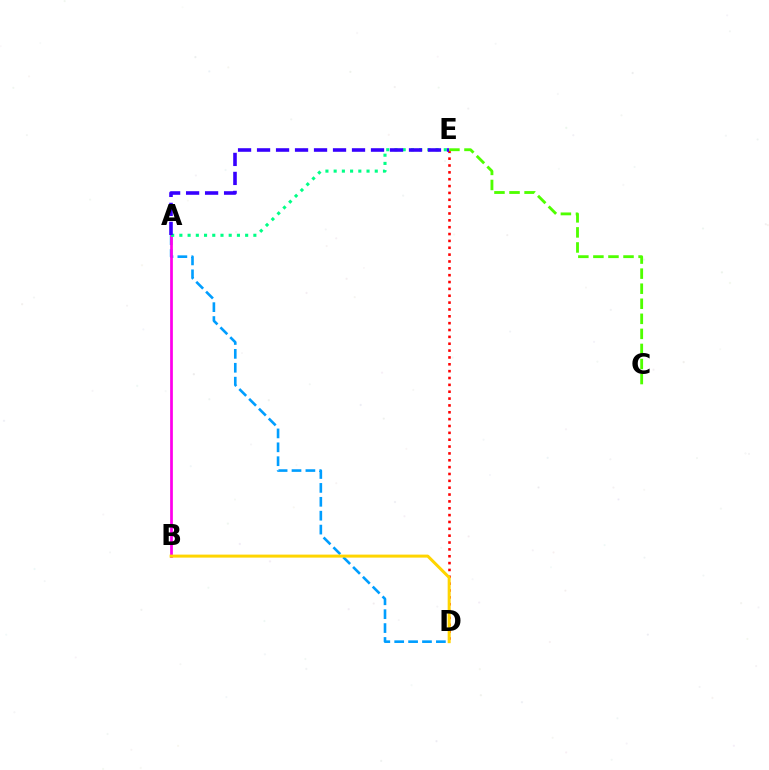{('D', 'E'): [{'color': '#ff0000', 'line_style': 'dotted', 'thickness': 1.86}], ('A', 'D'): [{'color': '#009eff', 'line_style': 'dashed', 'thickness': 1.89}], ('A', 'B'): [{'color': '#ff00ed', 'line_style': 'solid', 'thickness': 1.97}], ('A', 'E'): [{'color': '#00ff86', 'line_style': 'dotted', 'thickness': 2.23}, {'color': '#3700ff', 'line_style': 'dashed', 'thickness': 2.58}], ('B', 'D'): [{'color': '#ffd500', 'line_style': 'solid', 'thickness': 2.16}], ('C', 'E'): [{'color': '#4fff00', 'line_style': 'dashed', 'thickness': 2.05}]}